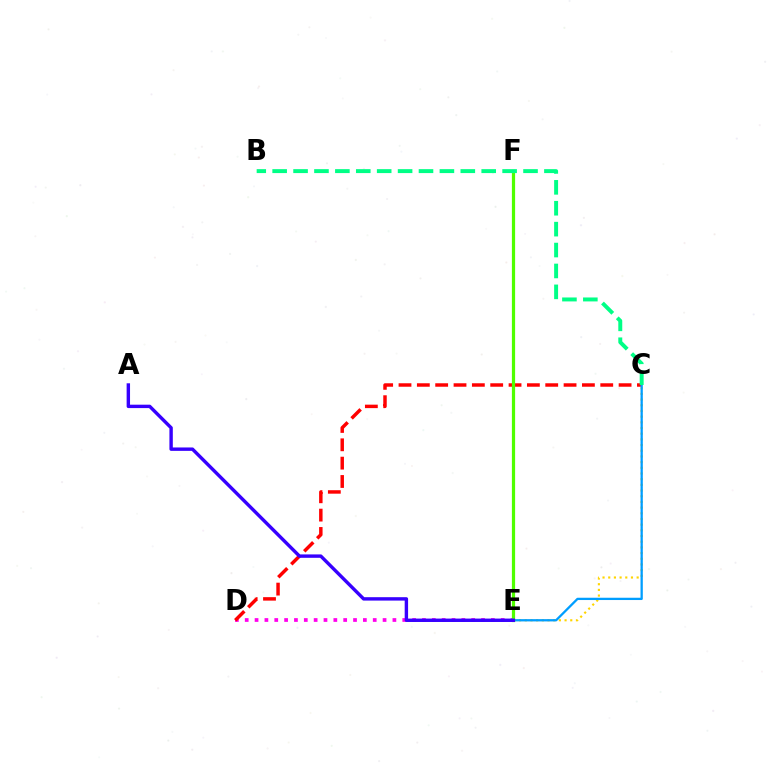{('D', 'E'): [{'color': '#ff00ed', 'line_style': 'dotted', 'thickness': 2.68}], ('C', 'E'): [{'color': '#ffd500', 'line_style': 'dotted', 'thickness': 1.54}, {'color': '#009eff', 'line_style': 'solid', 'thickness': 1.65}], ('C', 'D'): [{'color': '#ff0000', 'line_style': 'dashed', 'thickness': 2.49}], ('E', 'F'): [{'color': '#4fff00', 'line_style': 'solid', 'thickness': 2.32}], ('B', 'C'): [{'color': '#00ff86', 'line_style': 'dashed', 'thickness': 2.84}], ('A', 'E'): [{'color': '#3700ff', 'line_style': 'solid', 'thickness': 2.45}]}